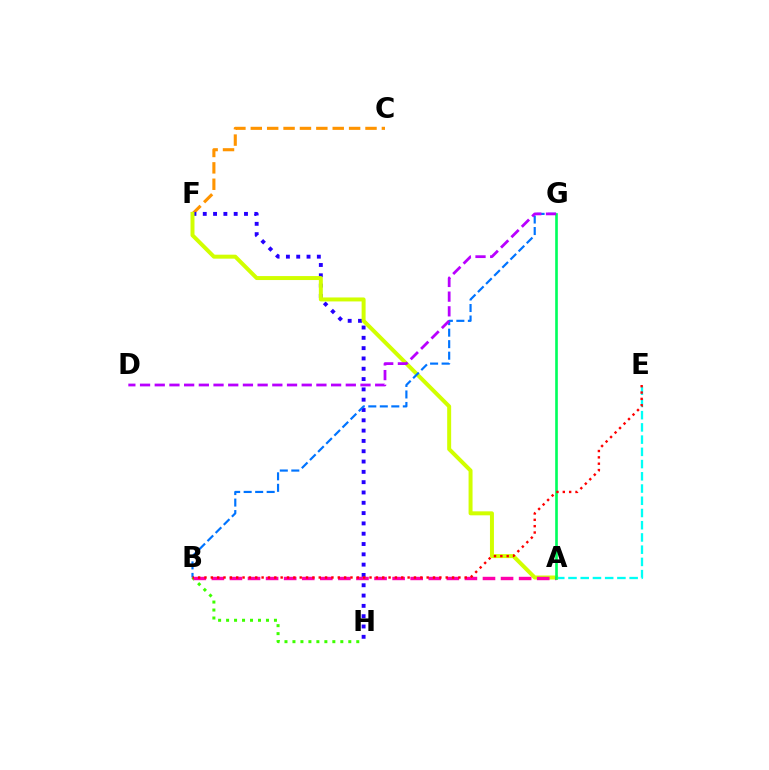{('C', 'F'): [{'color': '#ff9400', 'line_style': 'dashed', 'thickness': 2.23}], ('F', 'H'): [{'color': '#2500ff', 'line_style': 'dotted', 'thickness': 2.8}], ('A', 'E'): [{'color': '#00fff6', 'line_style': 'dashed', 'thickness': 1.66}], ('B', 'H'): [{'color': '#3dff00', 'line_style': 'dotted', 'thickness': 2.17}], ('A', 'F'): [{'color': '#d1ff00', 'line_style': 'solid', 'thickness': 2.86}], ('A', 'B'): [{'color': '#ff00ac', 'line_style': 'dashed', 'thickness': 2.46}], ('B', 'G'): [{'color': '#0074ff', 'line_style': 'dashed', 'thickness': 1.56}], ('A', 'G'): [{'color': '#00ff5c', 'line_style': 'solid', 'thickness': 1.9}], ('D', 'G'): [{'color': '#b900ff', 'line_style': 'dashed', 'thickness': 2.0}], ('B', 'E'): [{'color': '#ff0000', 'line_style': 'dotted', 'thickness': 1.72}]}